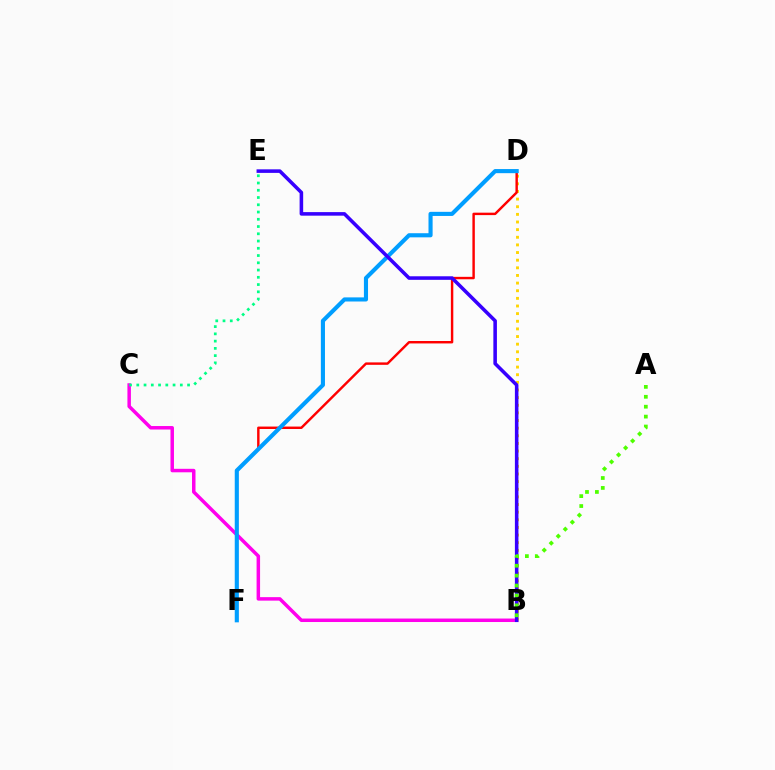{('B', 'C'): [{'color': '#ff00ed', 'line_style': 'solid', 'thickness': 2.51}], ('B', 'D'): [{'color': '#ffd500', 'line_style': 'dotted', 'thickness': 2.07}], ('D', 'F'): [{'color': '#ff0000', 'line_style': 'solid', 'thickness': 1.75}, {'color': '#009eff', 'line_style': 'solid', 'thickness': 2.96}], ('C', 'E'): [{'color': '#00ff86', 'line_style': 'dotted', 'thickness': 1.97}], ('B', 'E'): [{'color': '#3700ff', 'line_style': 'solid', 'thickness': 2.56}], ('A', 'B'): [{'color': '#4fff00', 'line_style': 'dotted', 'thickness': 2.69}]}